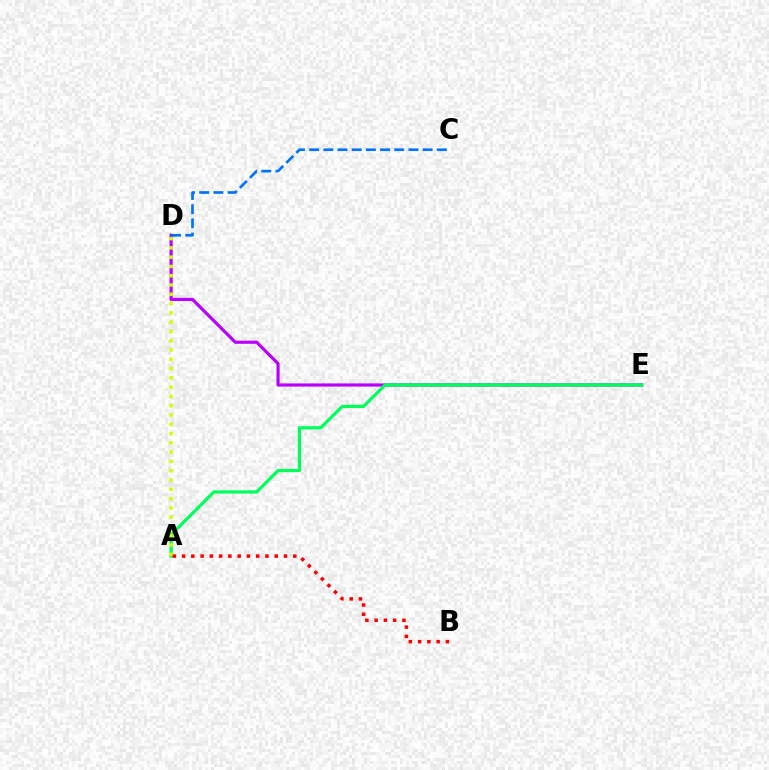{('D', 'E'): [{'color': '#b900ff', 'line_style': 'solid', 'thickness': 2.28}], ('A', 'E'): [{'color': '#00ff5c', 'line_style': 'solid', 'thickness': 2.34}], ('A', 'D'): [{'color': '#d1ff00', 'line_style': 'dotted', 'thickness': 2.52}], ('C', 'D'): [{'color': '#0074ff', 'line_style': 'dashed', 'thickness': 1.93}], ('A', 'B'): [{'color': '#ff0000', 'line_style': 'dotted', 'thickness': 2.52}]}